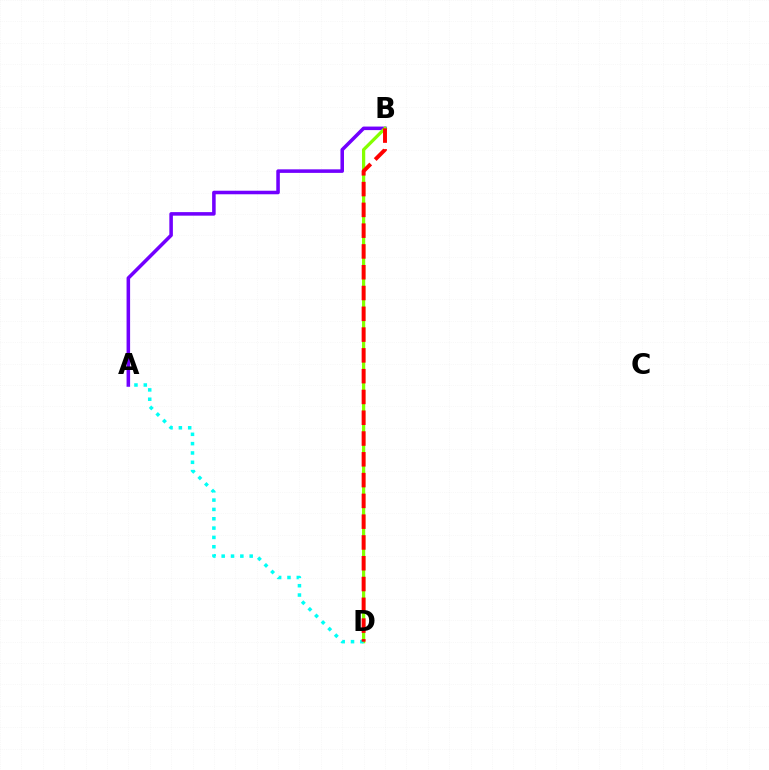{('A', 'B'): [{'color': '#7200ff', 'line_style': 'solid', 'thickness': 2.55}], ('B', 'D'): [{'color': '#84ff00', 'line_style': 'solid', 'thickness': 2.34}, {'color': '#ff0000', 'line_style': 'dashed', 'thickness': 2.82}], ('A', 'D'): [{'color': '#00fff6', 'line_style': 'dotted', 'thickness': 2.54}]}